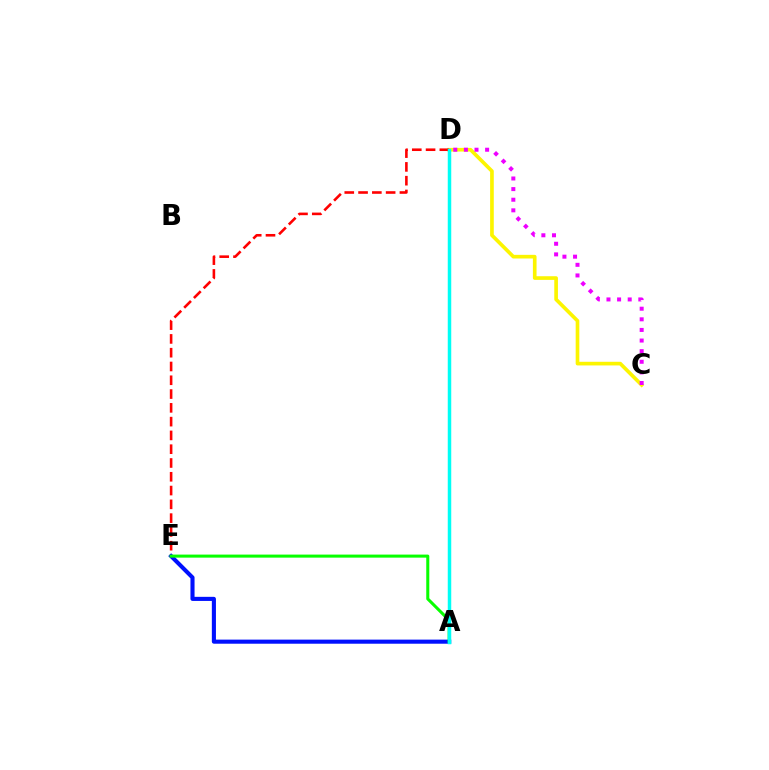{('C', 'D'): [{'color': '#fcf500', 'line_style': 'solid', 'thickness': 2.63}, {'color': '#ee00ff', 'line_style': 'dotted', 'thickness': 2.88}], ('D', 'E'): [{'color': '#ff0000', 'line_style': 'dashed', 'thickness': 1.87}], ('A', 'E'): [{'color': '#0010ff', 'line_style': 'solid', 'thickness': 2.95}, {'color': '#08ff00', 'line_style': 'solid', 'thickness': 2.19}], ('A', 'D'): [{'color': '#00fff6', 'line_style': 'solid', 'thickness': 2.51}]}